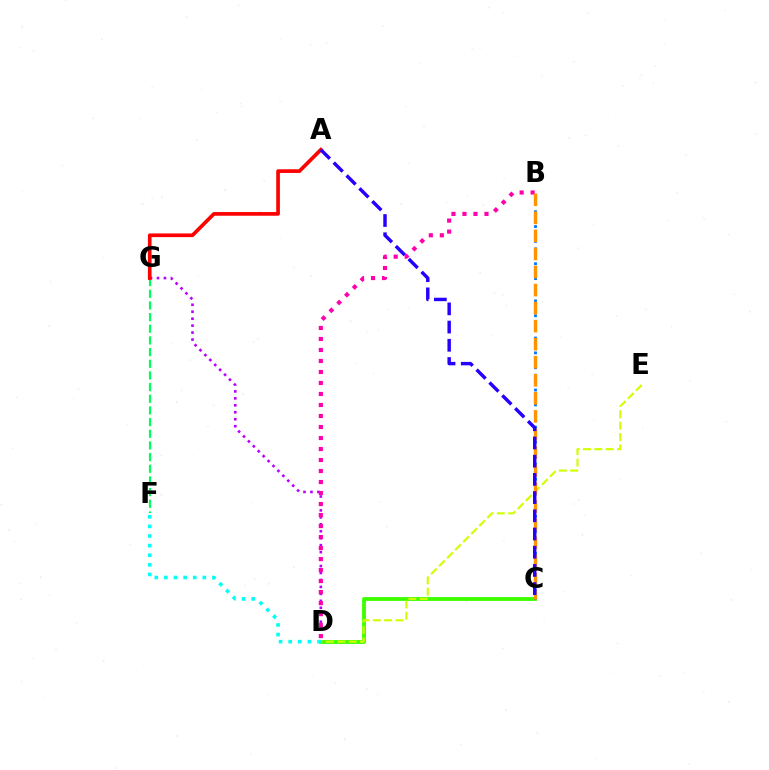{('C', 'D'): [{'color': '#3dff00', 'line_style': 'solid', 'thickness': 2.76}], ('F', 'G'): [{'color': '#00ff5c', 'line_style': 'dashed', 'thickness': 1.59}], ('D', 'E'): [{'color': '#d1ff00', 'line_style': 'dashed', 'thickness': 1.55}], ('D', 'G'): [{'color': '#b900ff', 'line_style': 'dotted', 'thickness': 1.89}], ('B', 'D'): [{'color': '#ff00ac', 'line_style': 'dotted', 'thickness': 2.99}], ('B', 'C'): [{'color': '#0074ff', 'line_style': 'dotted', 'thickness': 2.02}, {'color': '#ff9400', 'line_style': 'dashed', 'thickness': 2.45}], ('A', 'G'): [{'color': '#ff0000', 'line_style': 'solid', 'thickness': 2.64}], ('D', 'F'): [{'color': '#00fff6', 'line_style': 'dotted', 'thickness': 2.61}], ('A', 'C'): [{'color': '#2500ff', 'line_style': 'dashed', 'thickness': 2.47}]}